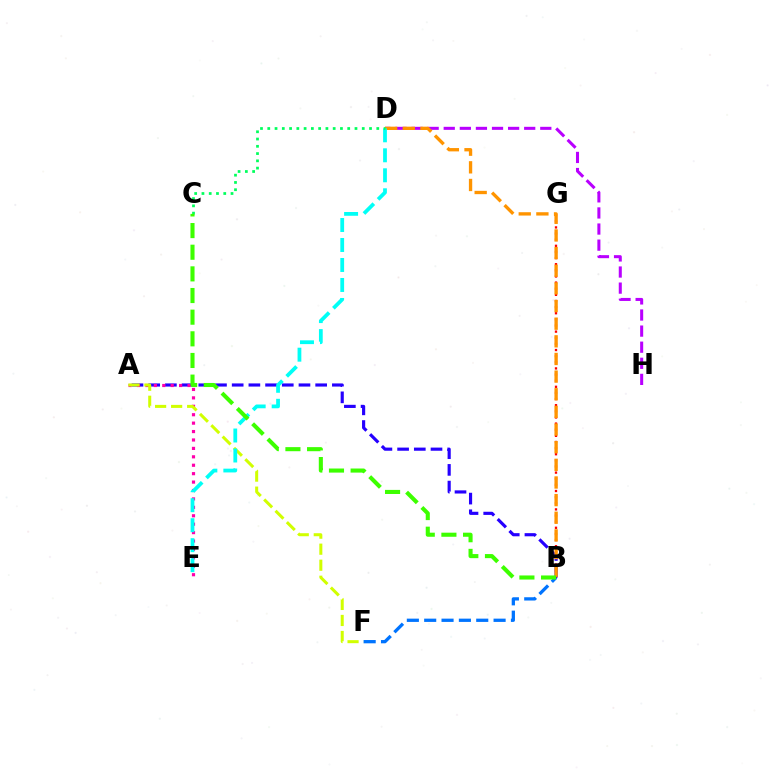{('B', 'G'): [{'color': '#ff0000', 'line_style': 'dotted', 'thickness': 1.67}], ('A', 'B'): [{'color': '#2500ff', 'line_style': 'dashed', 'thickness': 2.27}], ('A', 'E'): [{'color': '#ff00ac', 'line_style': 'dotted', 'thickness': 2.29}], ('D', 'H'): [{'color': '#b900ff', 'line_style': 'dashed', 'thickness': 2.19}], ('B', 'D'): [{'color': '#ff9400', 'line_style': 'dashed', 'thickness': 2.4}], ('A', 'F'): [{'color': '#d1ff00', 'line_style': 'dashed', 'thickness': 2.18}], ('D', 'E'): [{'color': '#00fff6', 'line_style': 'dashed', 'thickness': 2.72}], ('C', 'D'): [{'color': '#00ff5c', 'line_style': 'dotted', 'thickness': 1.97}], ('B', 'F'): [{'color': '#0074ff', 'line_style': 'dashed', 'thickness': 2.36}], ('B', 'C'): [{'color': '#3dff00', 'line_style': 'dashed', 'thickness': 2.94}]}